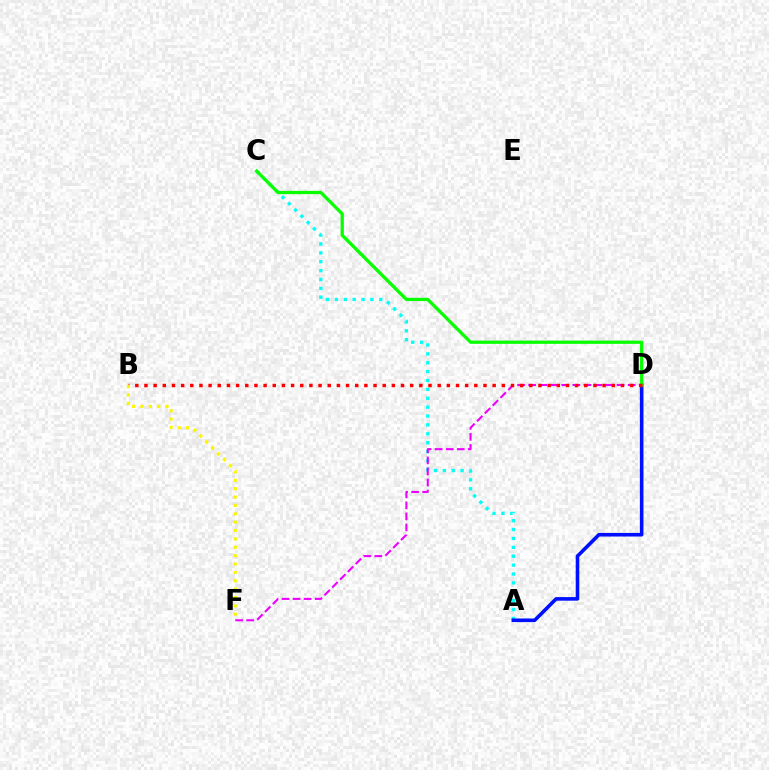{('A', 'C'): [{'color': '#00fff6', 'line_style': 'dotted', 'thickness': 2.41}], ('A', 'D'): [{'color': '#0010ff', 'line_style': 'solid', 'thickness': 2.59}], ('C', 'D'): [{'color': '#08ff00', 'line_style': 'solid', 'thickness': 2.35}], ('D', 'F'): [{'color': '#ee00ff', 'line_style': 'dashed', 'thickness': 1.5}], ('B', 'D'): [{'color': '#ff0000', 'line_style': 'dotted', 'thickness': 2.49}], ('B', 'F'): [{'color': '#fcf500', 'line_style': 'dotted', 'thickness': 2.27}]}